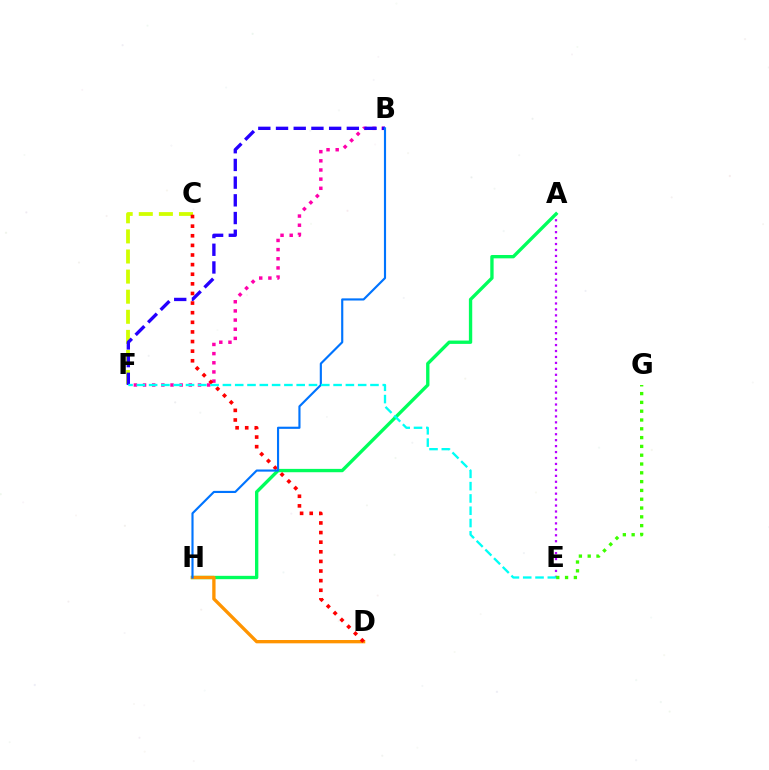{('B', 'F'): [{'color': '#ff00ac', 'line_style': 'dotted', 'thickness': 2.49}, {'color': '#2500ff', 'line_style': 'dashed', 'thickness': 2.4}], ('A', 'E'): [{'color': '#b900ff', 'line_style': 'dotted', 'thickness': 1.61}], ('A', 'H'): [{'color': '#00ff5c', 'line_style': 'solid', 'thickness': 2.41}], ('D', 'H'): [{'color': '#ff9400', 'line_style': 'solid', 'thickness': 2.39}], ('C', 'F'): [{'color': '#d1ff00', 'line_style': 'dashed', 'thickness': 2.73}], ('C', 'D'): [{'color': '#ff0000', 'line_style': 'dotted', 'thickness': 2.61}], ('B', 'H'): [{'color': '#0074ff', 'line_style': 'solid', 'thickness': 1.55}], ('E', 'G'): [{'color': '#3dff00', 'line_style': 'dotted', 'thickness': 2.39}], ('E', 'F'): [{'color': '#00fff6', 'line_style': 'dashed', 'thickness': 1.67}]}